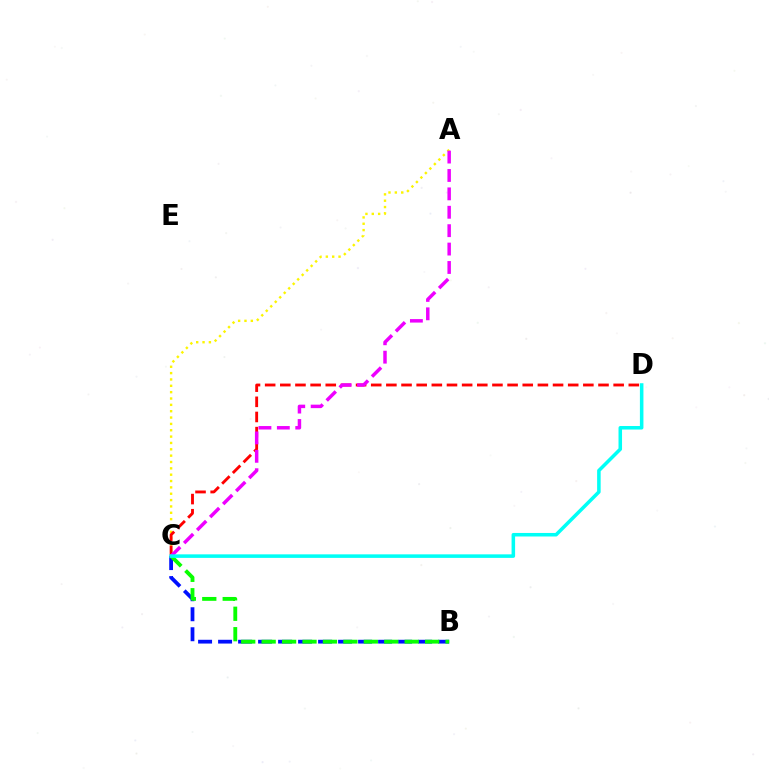{('A', 'C'): [{'color': '#fcf500', 'line_style': 'dotted', 'thickness': 1.73}, {'color': '#ee00ff', 'line_style': 'dashed', 'thickness': 2.5}], ('C', 'D'): [{'color': '#ff0000', 'line_style': 'dashed', 'thickness': 2.06}, {'color': '#00fff6', 'line_style': 'solid', 'thickness': 2.54}], ('B', 'C'): [{'color': '#0010ff', 'line_style': 'dashed', 'thickness': 2.72}, {'color': '#08ff00', 'line_style': 'dashed', 'thickness': 2.78}]}